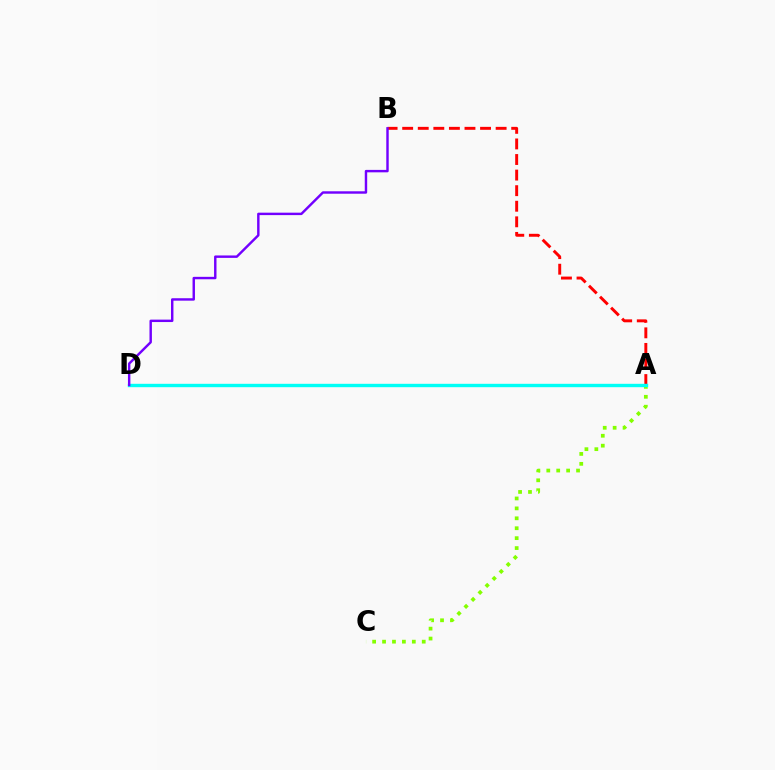{('A', 'C'): [{'color': '#84ff00', 'line_style': 'dotted', 'thickness': 2.7}], ('A', 'B'): [{'color': '#ff0000', 'line_style': 'dashed', 'thickness': 2.12}], ('A', 'D'): [{'color': '#00fff6', 'line_style': 'solid', 'thickness': 2.44}], ('B', 'D'): [{'color': '#7200ff', 'line_style': 'solid', 'thickness': 1.75}]}